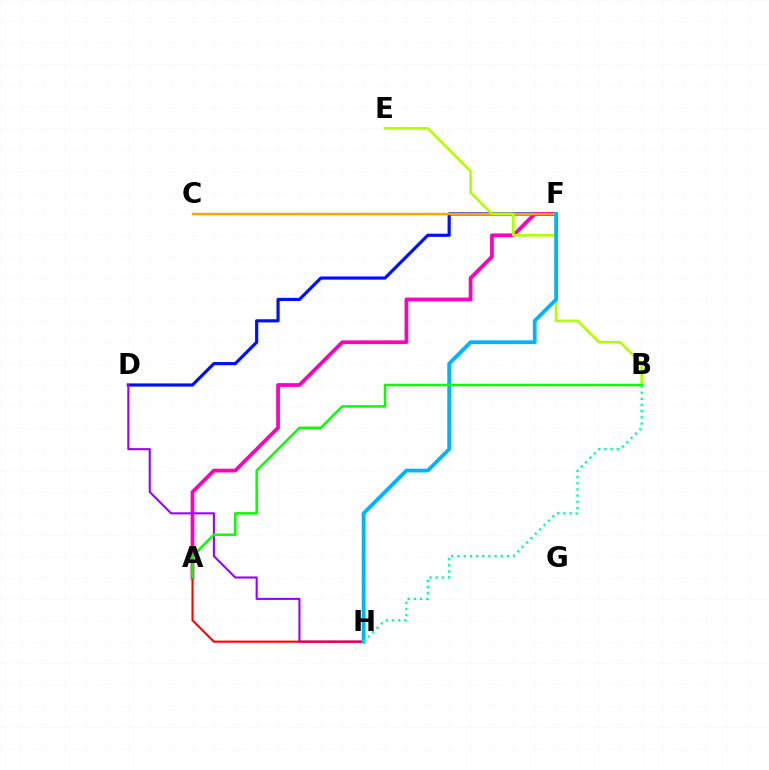{('D', 'F'): [{'color': '#0010ff', 'line_style': 'solid', 'thickness': 2.29}], ('A', 'F'): [{'color': '#ff00bd', 'line_style': 'solid', 'thickness': 2.7}], ('D', 'H'): [{'color': '#9b00ff', 'line_style': 'solid', 'thickness': 1.51}], ('C', 'F'): [{'color': '#ffa500', 'line_style': 'solid', 'thickness': 1.76}], ('B', 'E'): [{'color': '#b3ff00', 'line_style': 'solid', 'thickness': 1.92}], ('A', 'H'): [{'color': '#ff0000', 'line_style': 'solid', 'thickness': 1.51}], ('F', 'H'): [{'color': '#00b5ff', 'line_style': 'solid', 'thickness': 2.73}], ('A', 'B'): [{'color': '#08ff00', 'line_style': 'solid', 'thickness': 1.79}], ('B', 'H'): [{'color': '#00ff9d', 'line_style': 'dotted', 'thickness': 1.68}]}